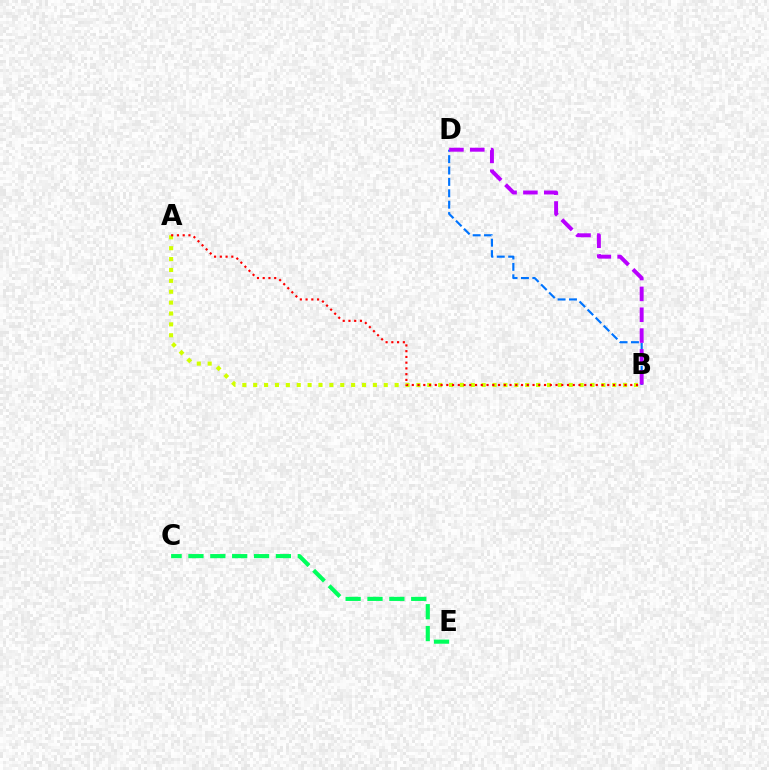{('A', 'B'): [{'color': '#d1ff00', 'line_style': 'dotted', 'thickness': 2.96}, {'color': '#ff0000', 'line_style': 'dotted', 'thickness': 1.56}], ('B', 'D'): [{'color': '#0074ff', 'line_style': 'dashed', 'thickness': 1.55}, {'color': '#b900ff', 'line_style': 'dashed', 'thickness': 2.83}], ('C', 'E'): [{'color': '#00ff5c', 'line_style': 'dashed', 'thickness': 2.97}]}